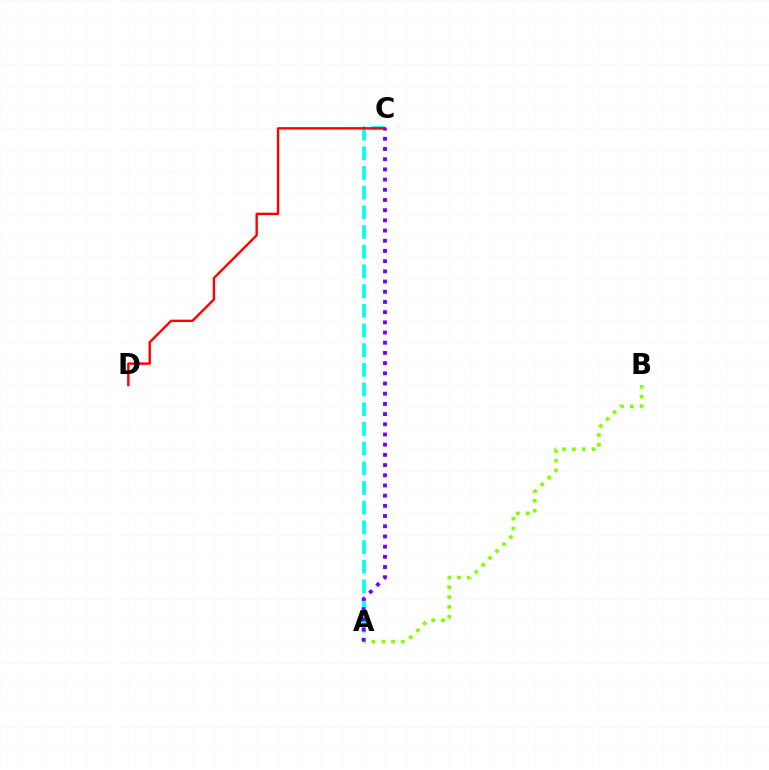{('A', 'C'): [{'color': '#00fff6', 'line_style': 'dashed', 'thickness': 2.67}, {'color': '#7200ff', 'line_style': 'dotted', 'thickness': 2.77}], ('C', 'D'): [{'color': '#ff0000', 'line_style': 'solid', 'thickness': 1.73}], ('A', 'B'): [{'color': '#84ff00', 'line_style': 'dotted', 'thickness': 2.66}]}